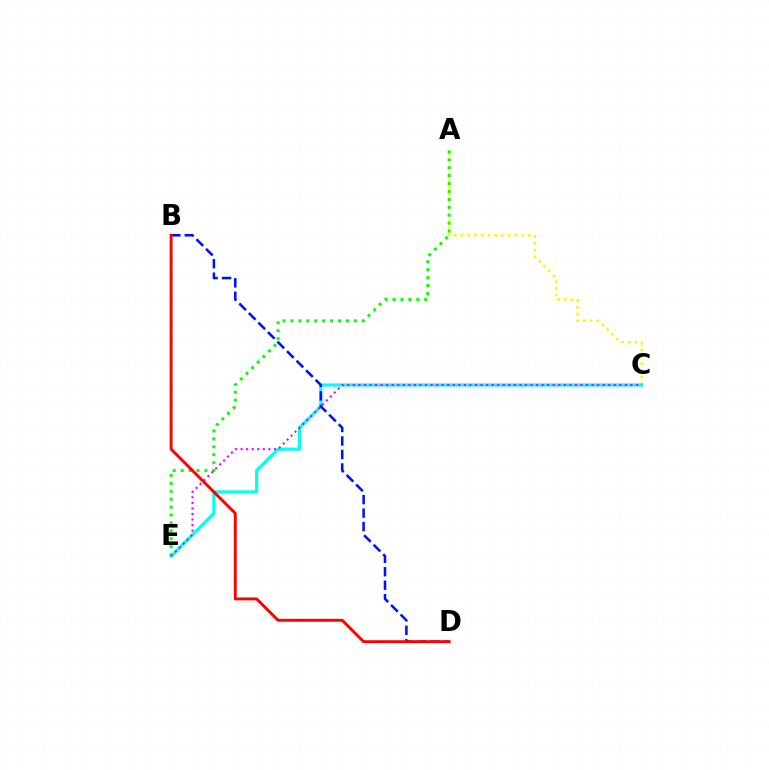{('A', 'C'): [{'color': '#fcf500', 'line_style': 'dotted', 'thickness': 1.83}], ('A', 'E'): [{'color': '#08ff00', 'line_style': 'dotted', 'thickness': 2.15}], ('C', 'E'): [{'color': '#00fff6', 'line_style': 'solid', 'thickness': 2.29}, {'color': '#ee00ff', 'line_style': 'dotted', 'thickness': 1.51}], ('B', 'D'): [{'color': '#0010ff', 'line_style': 'dashed', 'thickness': 1.83}, {'color': '#ff0000', 'line_style': 'solid', 'thickness': 2.09}]}